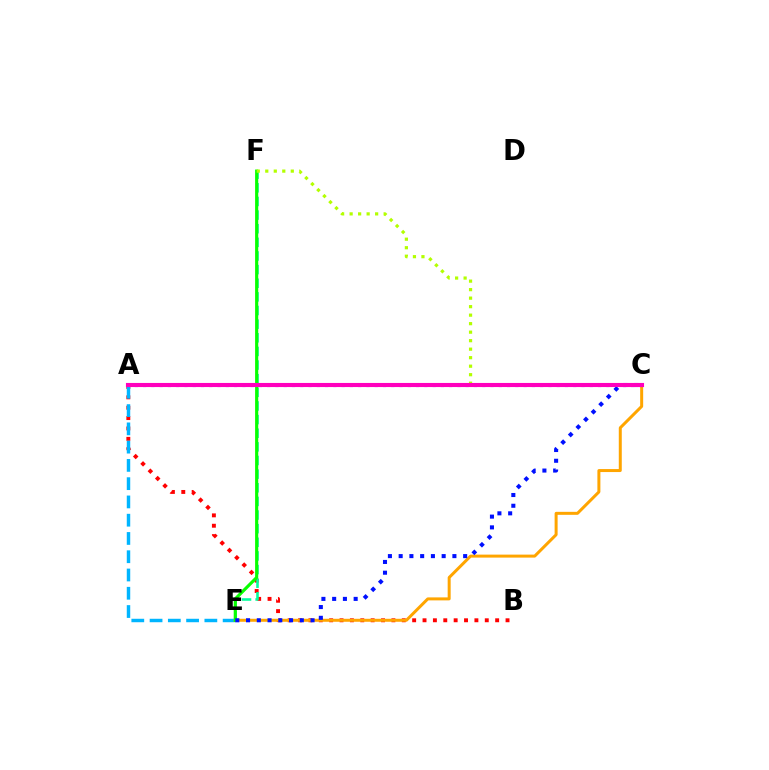{('A', 'B'): [{'color': '#ff0000', 'line_style': 'dotted', 'thickness': 2.82}], ('A', 'E'): [{'color': '#00b5ff', 'line_style': 'dashed', 'thickness': 2.48}], ('C', 'E'): [{'color': '#ffa500', 'line_style': 'solid', 'thickness': 2.16}, {'color': '#0010ff', 'line_style': 'dotted', 'thickness': 2.92}], ('E', 'F'): [{'color': '#00ff9d', 'line_style': 'dashed', 'thickness': 1.85}, {'color': '#08ff00', 'line_style': 'solid', 'thickness': 2.26}], ('A', 'C'): [{'color': '#9b00ff', 'line_style': 'dotted', 'thickness': 2.25}, {'color': '#ff00bd', 'line_style': 'solid', 'thickness': 2.95}], ('C', 'F'): [{'color': '#b3ff00', 'line_style': 'dotted', 'thickness': 2.31}]}